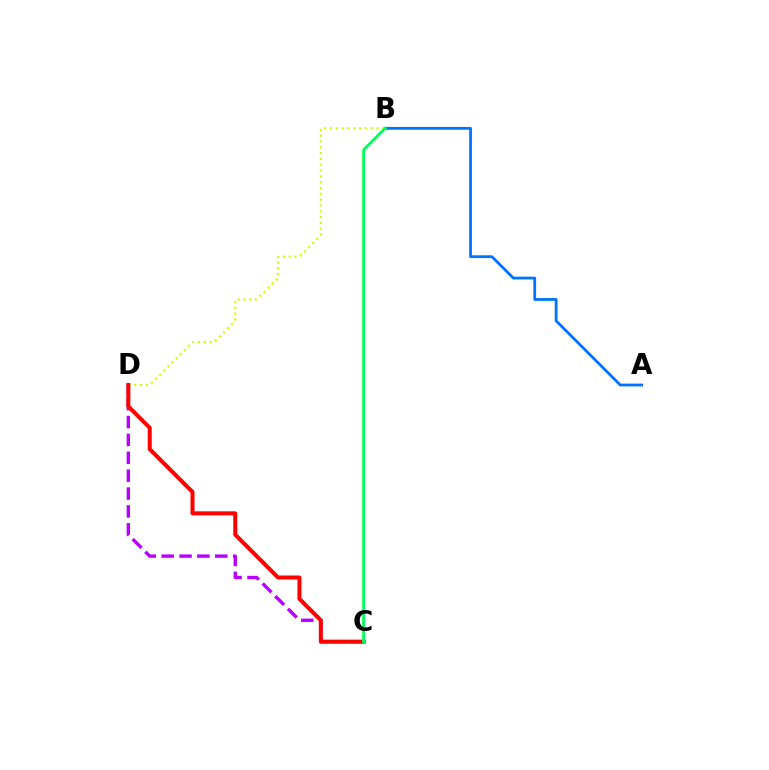{('C', 'D'): [{'color': '#b900ff', 'line_style': 'dashed', 'thickness': 2.43}, {'color': '#ff0000', 'line_style': 'solid', 'thickness': 2.89}], ('A', 'B'): [{'color': '#0074ff', 'line_style': 'solid', 'thickness': 2.01}], ('B', 'D'): [{'color': '#d1ff00', 'line_style': 'dotted', 'thickness': 1.58}], ('B', 'C'): [{'color': '#00ff5c', 'line_style': 'solid', 'thickness': 2.02}]}